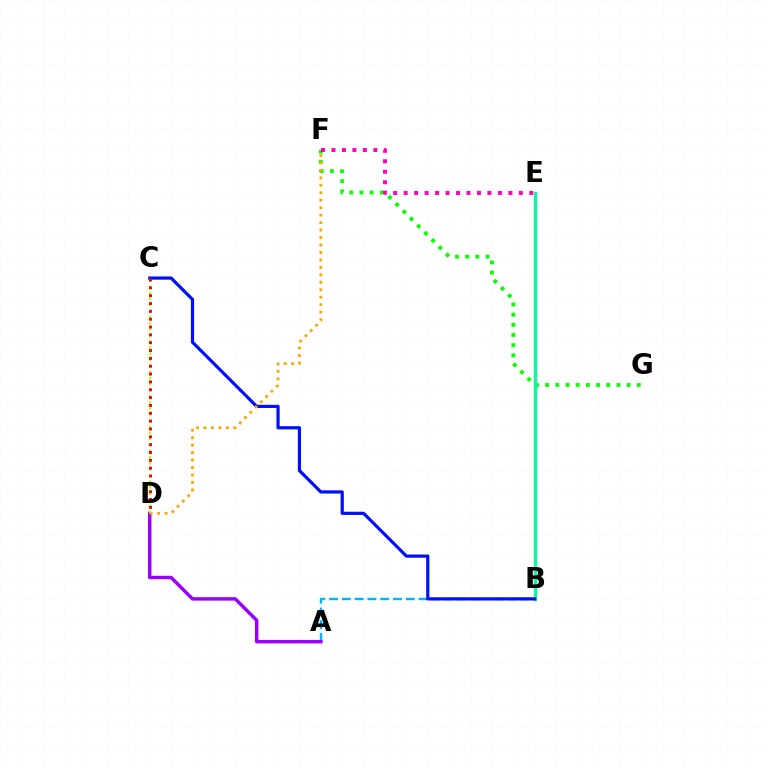{('A', 'B'): [{'color': '#00b5ff', 'line_style': 'dashed', 'thickness': 1.74}], ('A', 'D'): [{'color': '#9b00ff', 'line_style': 'solid', 'thickness': 2.47}], ('F', 'G'): [{'color': '#08ff00', 'line_style': 'dotted', 'thickness': 2.77}], ('B', 'E'): [{'color': '#00ff9d', 'line_style': 'solid', 'thickness': 2.4}], ('B', 'C'): [{'color': '#0010ff', 'line_style': 'solid', 'thickness': 2.3}], ('D', 'F'): [{'color': '#ffa500', 'line_style': 'dotted', 'thickness': 2.03}], ('C', 'D'): [{'color': '#b3ff00', 'line_style': 'dotted', 'thickness': 1.65}, {'color': '#ff0000', 'line_style': 'dotted', 'thickness': 2.13}], ('E', 'F'): [{'color': '#ff00bd', 'line_style': 'dotted', 'thickness': 2.85}]}